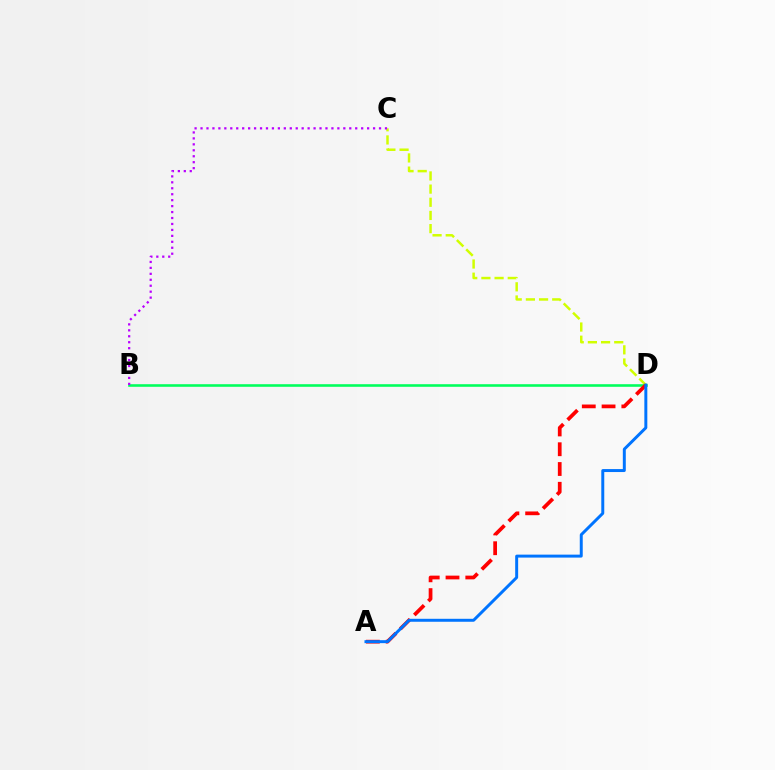{('C', 'D'): [{'color': '#d1ff00', 'line_style': 'dashed', 'thickness': 1.79}], ('B', 'D'): [{'color': '#00ff5c', 'line_style': 'solid', 'thickness': 1.87}], ('A', 'D'): [{'color': '#ff0000', 'line_style': 'dashed', 'thickness': 2.69}, {'color': '#0074ff', 'line_style': 'solid', 'thickness': 2.13}], ('B', 'C'): [{'color': '#b900ff', 'line_style': 'dotted', 'thickness': 1.62}]}